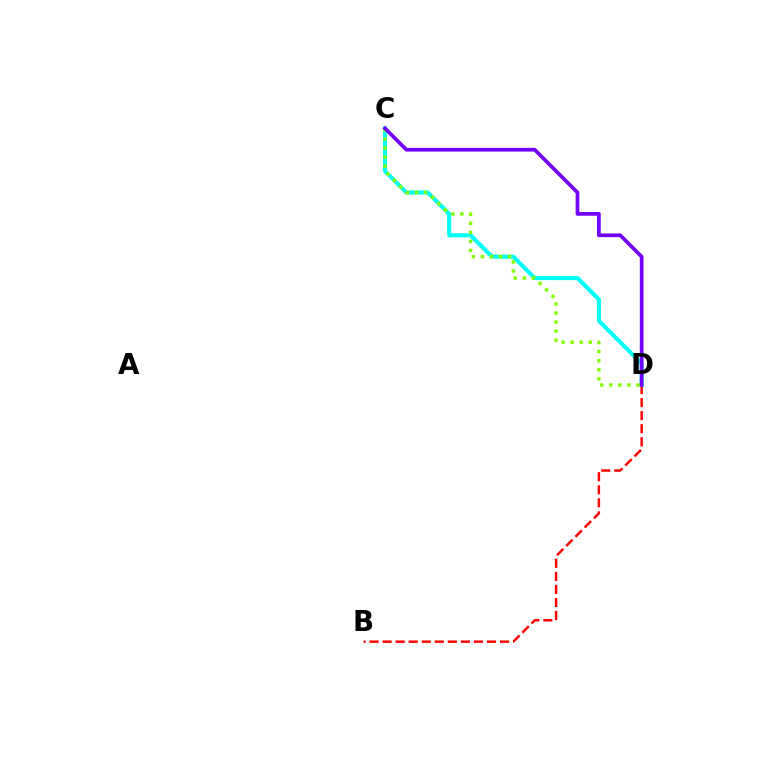{('B', 'D'): [{'color': '#ff0000', 'line_style': 'dashed', 'thickness': 1.77}], ('C', 'D'): [{'color': '#00fff6', 'line_style': 'solid', 'thickness': 2.94}, {'color': '#84ff00', 'line_style': 'dotted', 'thickness': 2.46}, {'color': '#7200ff', 'line_style': 'solid', 'thickness': 2.68}]}